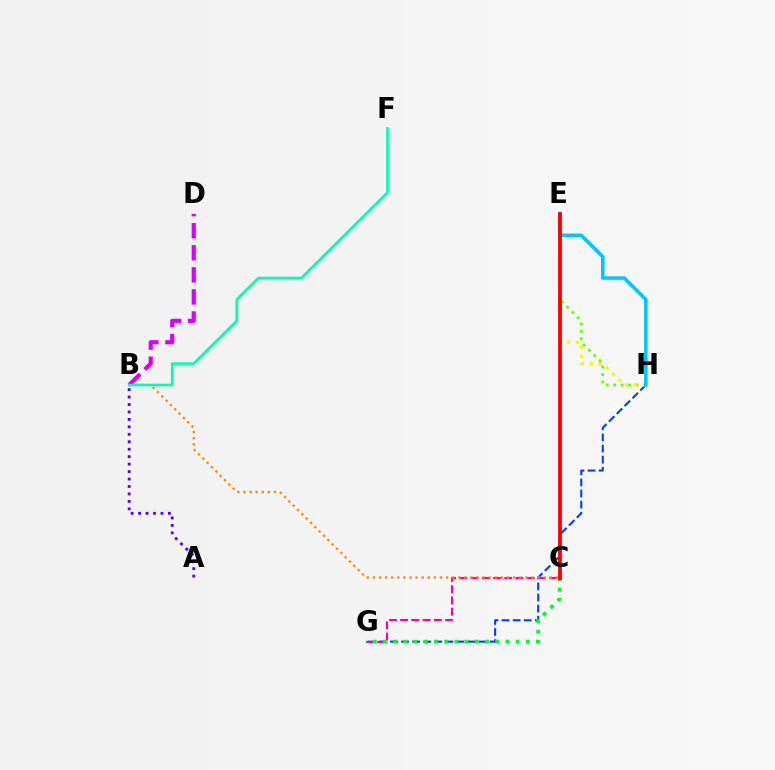{('G', 'H'): [{'color': '#003fff', 'line_style': 'dashed', 'thickness': 1.51}], ('C', 'G'): [{'color': '#ff00a0', 'line_style': 'dashed', 'thickness': 1.53}, {'color': '#00ff27', 'line_style': 'dotted', 'thickness': 2.77}], ('E', 'H'): [{'color': '#66ff00', 'line_style': 'dotted', 'thickness': 2.02}, {'color': '#eeff00', 'line_style': 'dotted', 'thickness': 2.4}, {'color': '#00c7ff', 'line_style': 'solid', 'thickness': 2.55}], ('A', 'B'): [{'color': '#4f00ff', 'line_style': 'dotted', 'thickness': 2.03}], ('B', 'C'): [{'color': '#ff8800', 'line_style': 'dotted', 'thickness': 1.66}], ('B', 'D'): [{'color': '#d600ff', 'line_style': 'dashed', 'thickness': 3.0}], ('B', 'F'): [{'color': '#00ffaf', 'line_style': 'solid', 'thickness': 1.91}], ('C', 'E'): [{'color': '#ff0000', 'line_style': 'solid', 'thickness': 2.74}]}